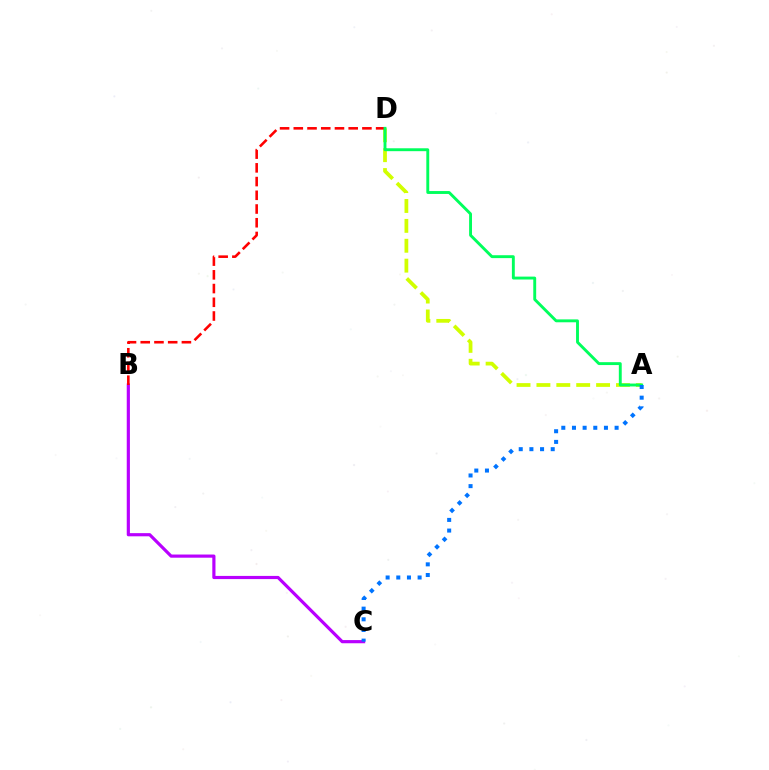{('B', 'C'): [{'color': '#b900ff', 'line_style': 'solid', 'thickness': 2.28}], ('A', 'D'): [{'color': '#d1ff00', 'line_style': 'dashed', 'thickness': 2.7}, {'color': '#00ff5c', 'line_style': 'solid', 'thickness': 2.08}], ('B', 'D'): [{'color': '#ff0000', 'line_style': 'dashed', 'thickness': 1.86}], ('A', 'C'): [{'color': '#0074ff', 'line_style': 'dotted', 'thickness': 2.9}]}